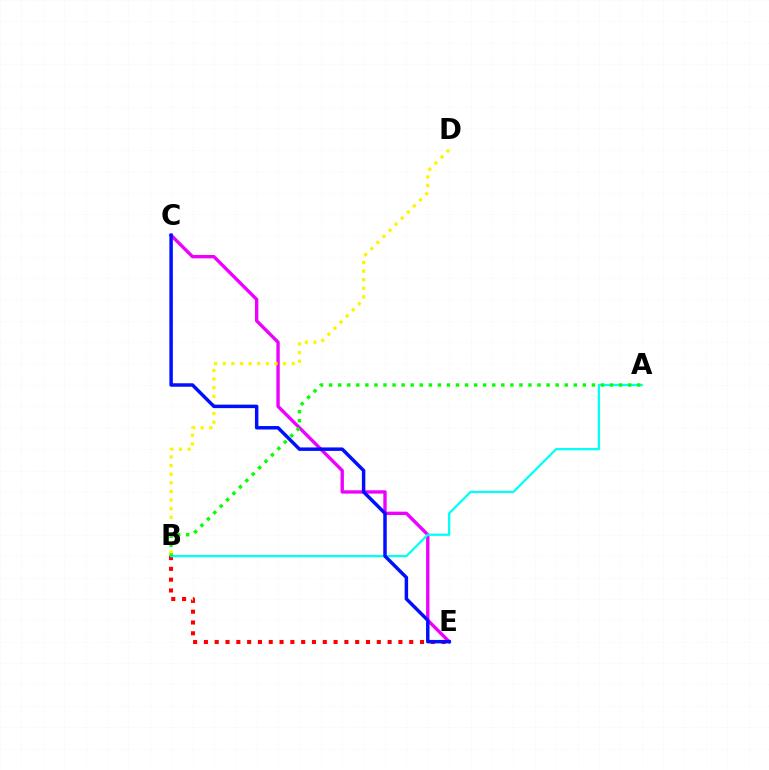{('C', 'E'): [{'color': '#ee00ff', 'line_style': 'solid', 'thickness': 2.42}, {'color': '#0010ff', 'line_style': 'solid', 'thickness': 2.5}], ('B', 'E'): [{'color': '#ff0000', 'line_style': 'dotted', 'thickness': 2.94}], ('A', 'B'): [{'color': '#00fff6', 'line_style': 'solid', 'thickness': 1.63}, {'color': '#08ff00', 'line_style': 'dotted', 'thickness': 2.46}], ('B', 'D'): [{'color': '#fcf500', 'line_style': 'dotted', 'thickness': 2.34}]}